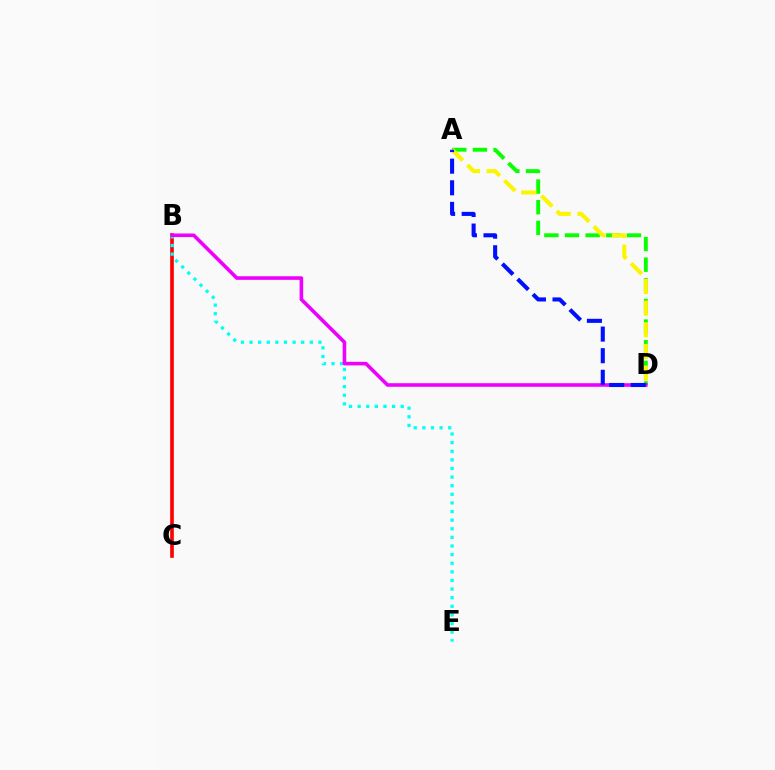{('A', 'D'): [{'color': '#08ff00', 'line_style': 'dashed', 'thickness': 2.8}, {'color': '#fcf500', 'line_style': 'dashed', 'thickness': 2.94}, {'color': '#0010ff', 'line_style': 'dashed', 'thickness': 2.94}], ('B', 'C'): [{'color': '#ff0000', 'line_style': 'solid', 'thickness': 2.63}], ('B', 'E'): [{'color': '#00fff6', 'line_style': 'dotted', 'thickness': 2.34}], ('B', 'D'): [{'color': '#ee00ff', 'line_style': 'solid', 'thickness': 2.59}]}